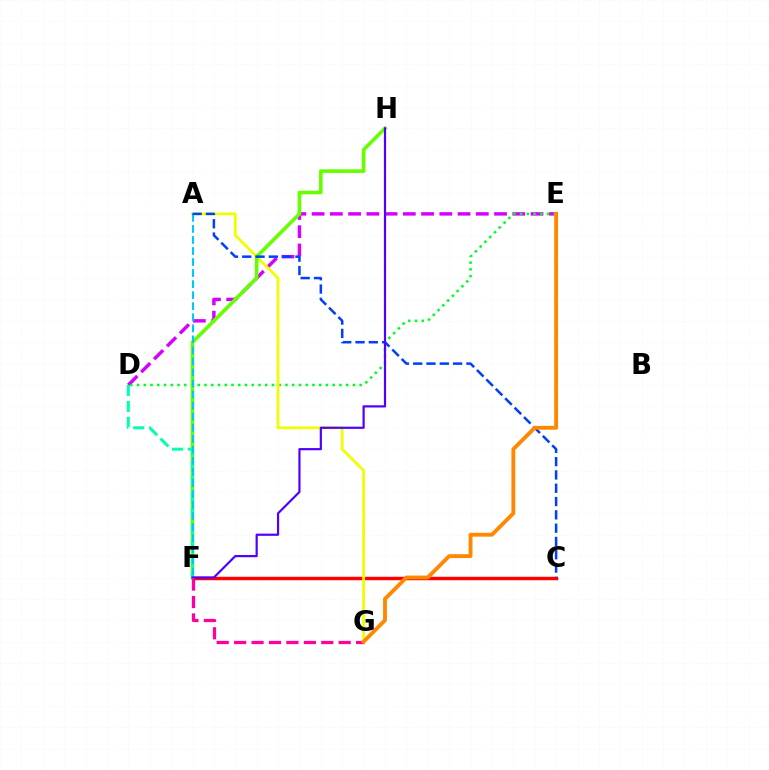{('D', 'E'): [{'color': '#d600ff', 'line_style': 'dashed', 'thickness': 2.48}, {'color': '#00ff27', 'line_style': 'dotted', 'thickness': 1.83}], ('C', 'F'): [{'color': '#ff0000', 'line_style': 'solid', 'thickness': 2.49}], ('A', 'G'): [{'color': '#eeff00', 'line_style': 'solid', 'thickness': 1.99}], ('F', 'H'): [{'color': '#66ff00', 'line_style': 'solid', 'thickness': 2.6}, {'color': '#4f00ff', 'line_style': 'solid', 'thickness': 1.58}], ('D', 'F'): [{'color': '#00ffaf', 'line_style': 'dashed', 'thickness': 2.16}], ('A', 'F'): [{'color': '#00c7ff', 'line_style': 'dashed', 'thickness': 1.5}], ('A', 'C'): [{'color': '#003fff', 'line_style': 'dashed', 'thickness': 1.81}], ('F', 'G'): [{'color': '#ff00a0', 'line_style': 'dashed', 'thickness': 2.37}], ('E', 'G'): [{'color': '#ff8800', 'line_style': 'solid', 'thickness': 2.77}]}